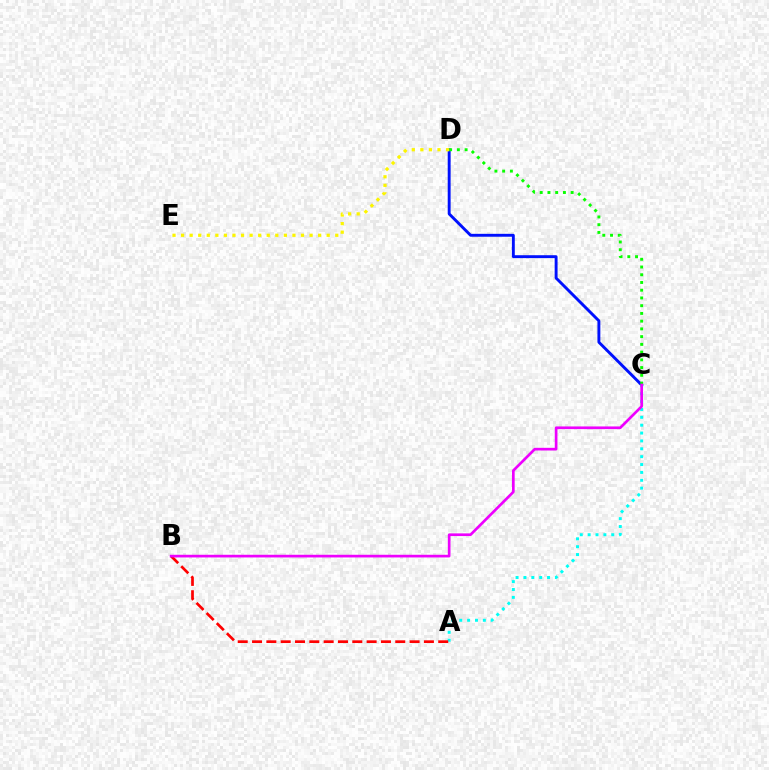{('C', 'D'): [{'color': '#0010ff', 'line_style': 'solid', 'thickness': 2.09}, {'color': '#08ff00', 'line_style': 'dotted', 'thickness': 2.1}], ('A', 'C'): [{'color': '#00fff6', 'line_style': 'dotted', 'thickness': 2.14}], ('A', 'B'): [{'color': '#ff0000', 'line_style': 'dashed', 'thickness': 1.95}], ('B', 'C'): [{'color': '#ee00ff', 'line_style': 'solid', 'thickness': 1.93}], ('D', 'E'): [{'color': '#fcf500', 'line_style': 'dotted', 'thickness': 2.33}]}